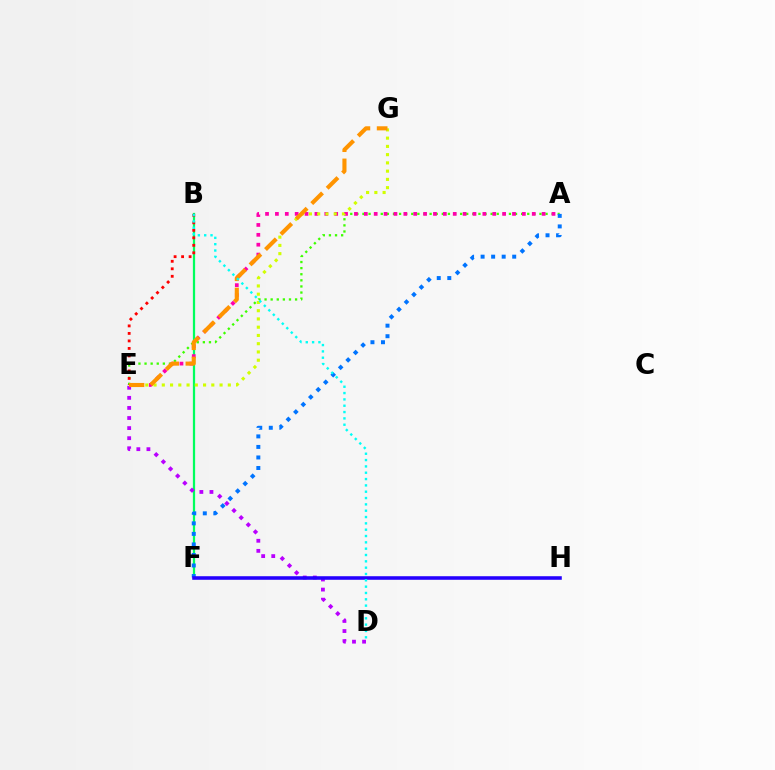{('B', 'F'): [{'color': '#00ff5c', 'line_style': 'solid', 'thickness': 1.61}], ('D', 'E'): [{'color': '#b900ff', 'line_style': 'dotted', 'thickness': 2.74}], ('A', 'E'): [{'color': '#3dff00', 'line_style': 'dotted', 'thickness': 1.66}, {'color': '#ff00ac', 'line_style': 'dotted', 'thickness': 2.68}], ('A', 'F'): [{'color': '#0074ff', 'line_style': 'dotted', 'thickness': 2.86}], ('E', 'G'): [{'color': '#d1ff00', 'line_style': 'dotted', 'thickness': 2.24}, {'color': '#ff9400', 'line_style': 'dashed', 'thickness': 2.95}], ('F', 'H'): [{'color': '#2500ff', 'line_style': 'solid', 'thickness': 2.56}], ('B', 'E'): [{'color': '#ff0000', 'line_style': 'dotted', 'thickness': 2.04}], ('B', 'D'): [{'color': '#00fff6', 'line_style': 'dotted', 'thickness': 1.72}]}